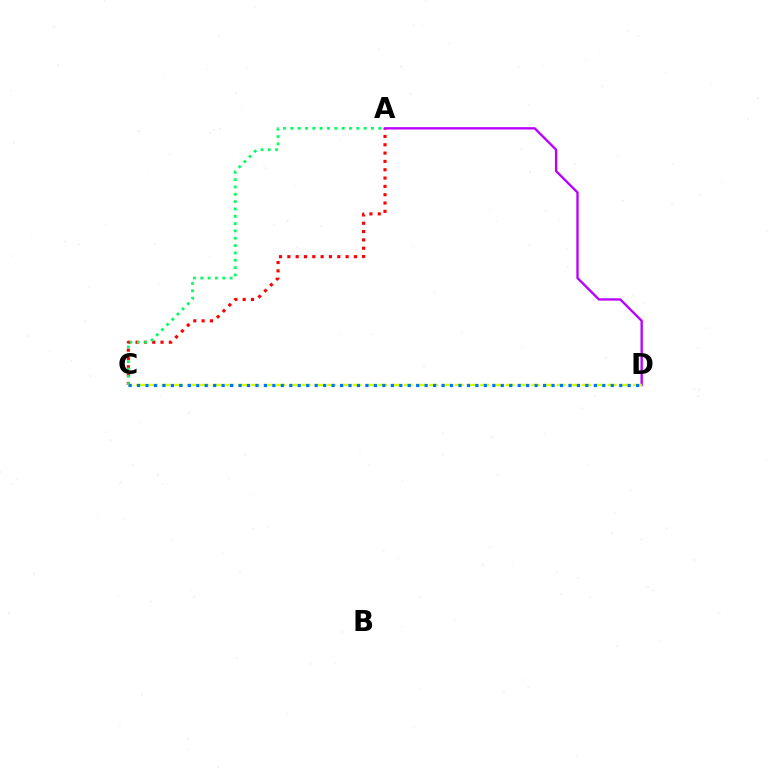{('A', 'C'): [{'color': '#ff0000', 'line_style': 'dotted', 'thickness': 2.26}, {'color': '#00ff5c', 'line_style': 'dotted', 'thickness': 1.99}], ('A', 'D'): [{'color': '#b900ff', 'line_style': 'solid', 'thickness': 1.69}], ('C', 'D'): [{'color': '#d1ff00', 'line_style': 'dashed', 'thickness': 1.73}, {'color': '#0074ff', 'line_style': 'dotted', 'thickness': 2.3}]}